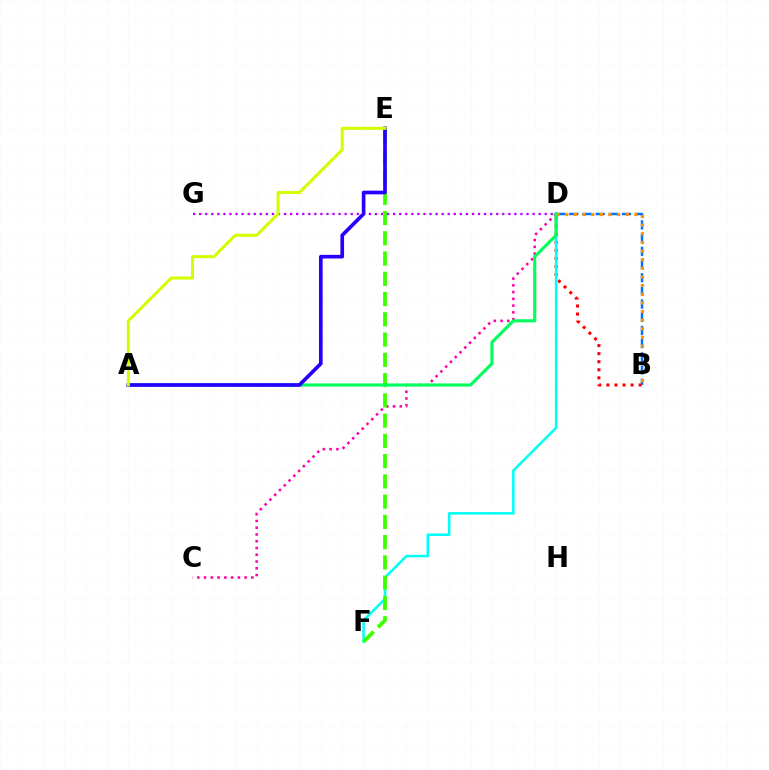{('D', 'G'): [{'color': '#b900ff', 'line_style': 'dotted', 'thickness': 1.65}], ('B', 'D'): [{'color': '#0074ff', 'line_style': 'dashed', 'thickness': 1.79}, {'color': '#ff0000', 'line_style': 'dotted', 'thickness': 2.19}, {'color': '#ff9400', 'line_style': 'dotted', 'thickness': 2.35}], ('C', 'D'): [{'color': '#ff00ac', 'line_style': 'dotted', 'thickness': 1.84}], ('D', 'F'): [{'color': '#00fff6', 'line_style': 'solid', 'thickness': 1.84}], ('E', 'F'): [{'color': '#3dff00', 'line_style': 'dashed', 'thickness': 2.75}], ('A', 'D'): [{'color': '#00ff5c', 'line_style': 'solid', 'thickness': 2.25}], ('A', 'E'): [{'color': '#2500ff', 'line_style': 'solid', 'thickness': 2.64}, {'color': '#d1ff00', 'line_style': 'solid', 'thickness': 2.17}]}